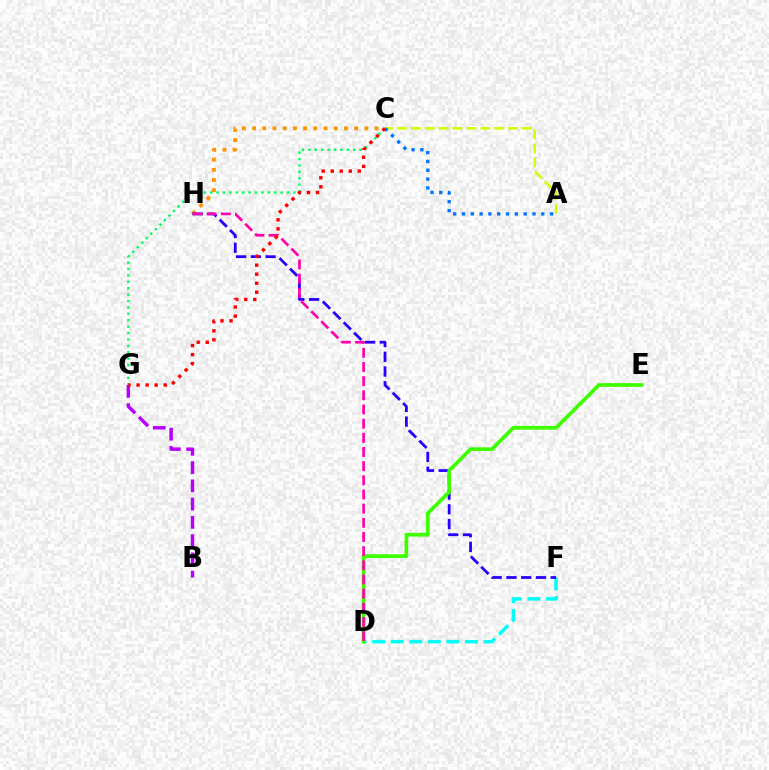{('B', 'G'): [{'color': '#b900ff', 'line_style': 'dashed', 'thickness': 2.48}], ('D', 'F'): [{'color': '#00fff6', 'line_style': 'dashed', 'thickness': 2.52}], ('C', 'H'): [{'color': '#ff9400', 'line_style': 'dotted', 'thickness': 2.77}], ('C', 'G'): [{'color': '#00ff5c', 'line_style': 'dotted', 'thickness': 1.74}, {'color': '#ff0000', 'line_style': 'dotted', 'thickness': 2.45}], ('F', 'H'): [{'color': '#2500ff', 'line_style': 'dashed', 'thickness': 2.0}], ('A', 'C'): [{'color': '#d1ff00', 'line_style': 'dashed', 'thickness': 1.89}, {'color': '#0074ff', 'line_style': 'dotted', 'thickness': 2.39}], ('D', 'E'): [{'color': '#3dff00', 'line_style': 'solid', 'thickness': 2.67}], ('D', 'H'): [{'color': '#ff00ac', 'line_style': 'dashed', 'thickness': 1.92}]}